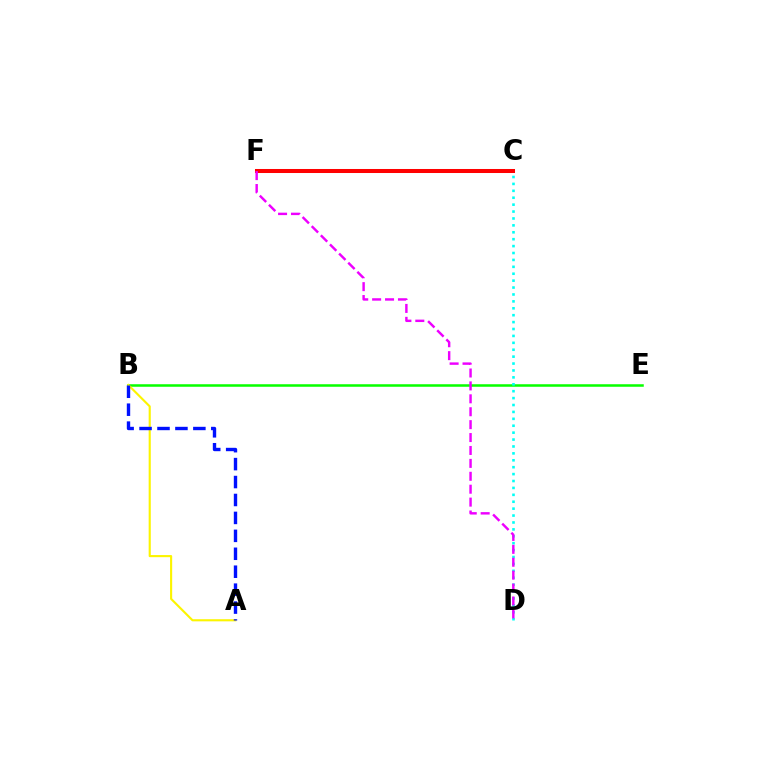{('C', 'F'): [{'color': '#ff0000', 'line_style': 'solid', 'thickness': 2.89}], ('B', 'E'): [{'color': '#08ff00', 'line_style': 'solid', 'thickness': 1.82}], ('A', 'B'): [{'color': '#fcf500', 'line_style': 'solid', 'thickness': 1.53}, {'color': '#0010ff', 'line_style': 'dashed', 'thickness': 2.44}], ('C', 'D'): [{'color': '#00fff6', 'line_style': 'dotted', 'thickness': 1.88}], ('D', 'F'): [{'color': '#ee00ff', 'line_style': 'dashed', 'thickness': 1.75}]}